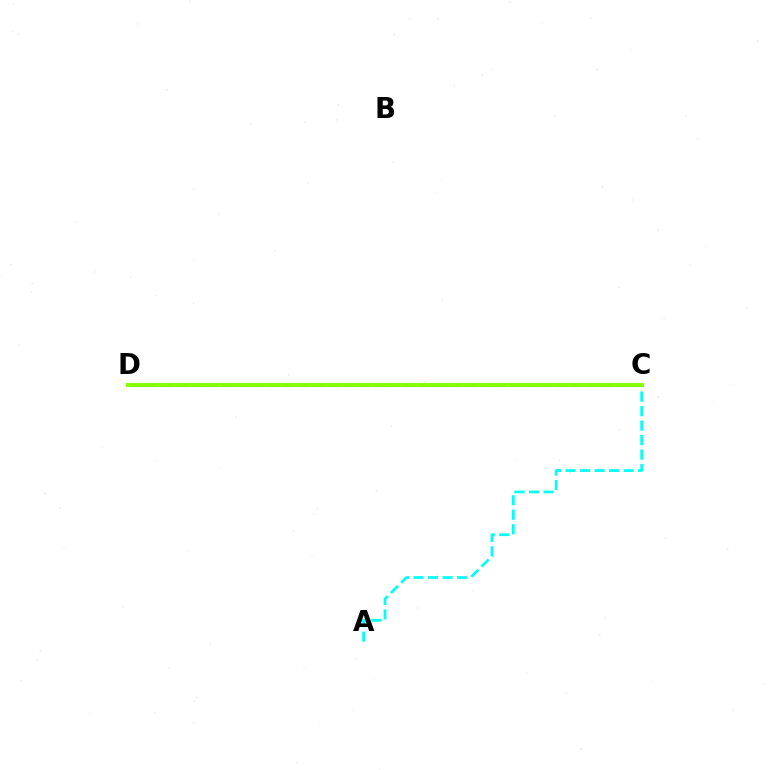{('A', 'C'): [{'color': '#00fff6', 'line_style': 'dashed', 'thickness': 1.97}], ('C', 'D'): [{'color': '#ff0000', 'line_style': 'solid', 'thickness': 1.69}, {'color': '#7200ff', 'line_style': 'dashed', 'thickness': 2.06}, {'color': '#84ff00', 'line_style': 'solid', 'thickness': 2.82}]}